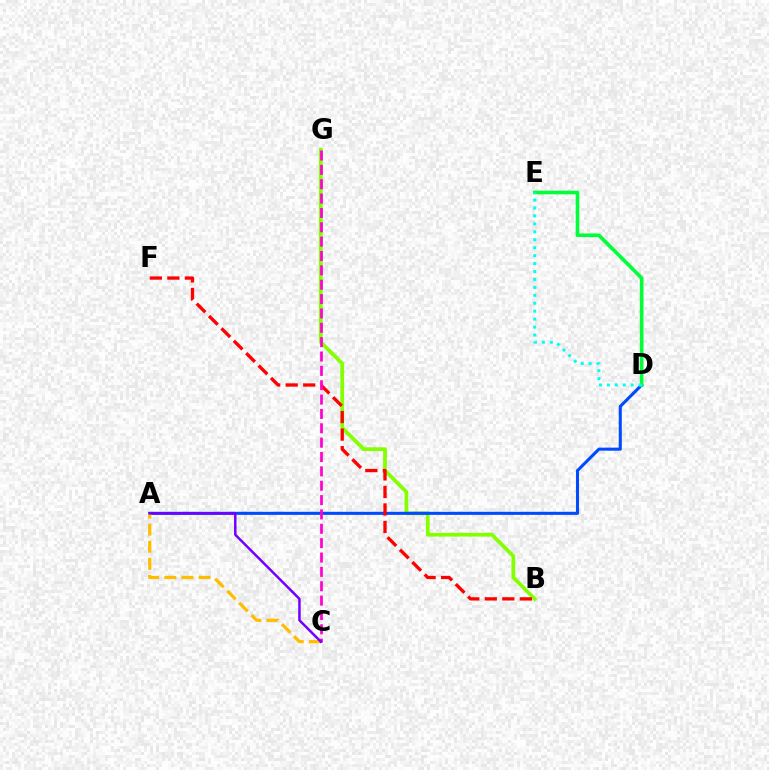{('B', 'G'): [{'color': '#84ff00', 'line_style': 'solid', 'thickness': 2.69}], ('A', 'D'): [{'color': '#004bff', 'line_style': 'solid', 'thickness': 2.21}], ('D', 'E'): [{'color': '#00ff39', 'line_style': 'solid', 'thickness': 2.61}, {'color': '#00fff6', 'line_style': 'dotted', 'thickness': 2.16}], ('A', 'C'): [{'color': '#ffbd00', 'line_style': 'dashed', 'thickness': 2.32}, {'color': '#7200ff', 'line_style': 'solid', 'thickness': 1.79}], ('B', 'F'): [{'color': '#ff0000', 'line_style': 'dashed', 'thickness': 2.38}], ('C', 'G'): [{'color': '#ff00cf', 'line_style': 'dashed', 'thickness': 1.95}]}